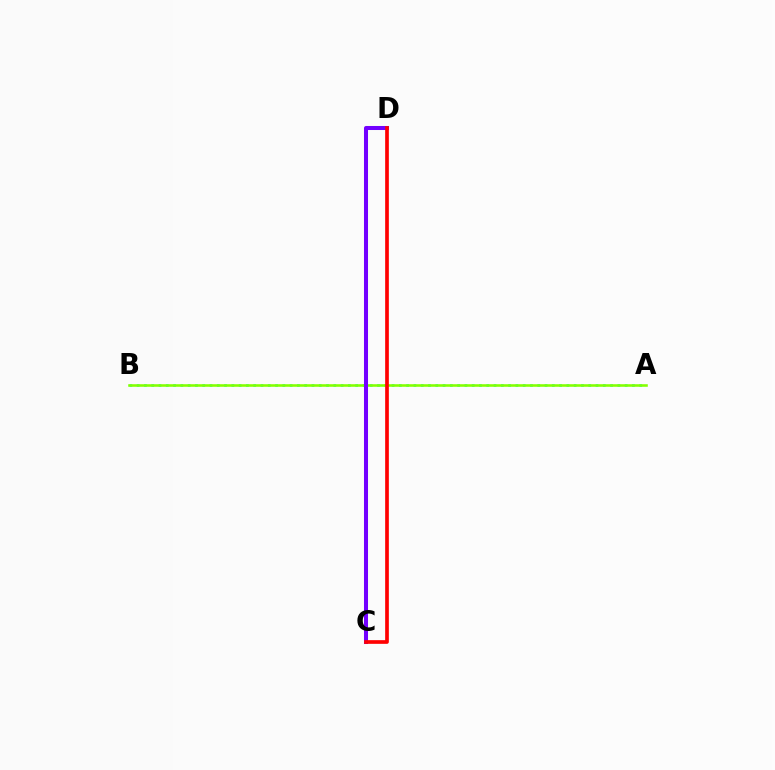{('A', 'B'): [{'color': '#00fff6', 'line_style': 'dotted', 'thickness': 1.98}, {'color': '#84ff00', 'line_style': 'solid', 'thickness': 1.85}], ('C', 'D'): [{'color': '#7200ff', 'line_style': 'solid', 'thickness': 2.9}, {'color': '#ff0000', 'line_style': 'solid', 'thickness': 2.66}]}